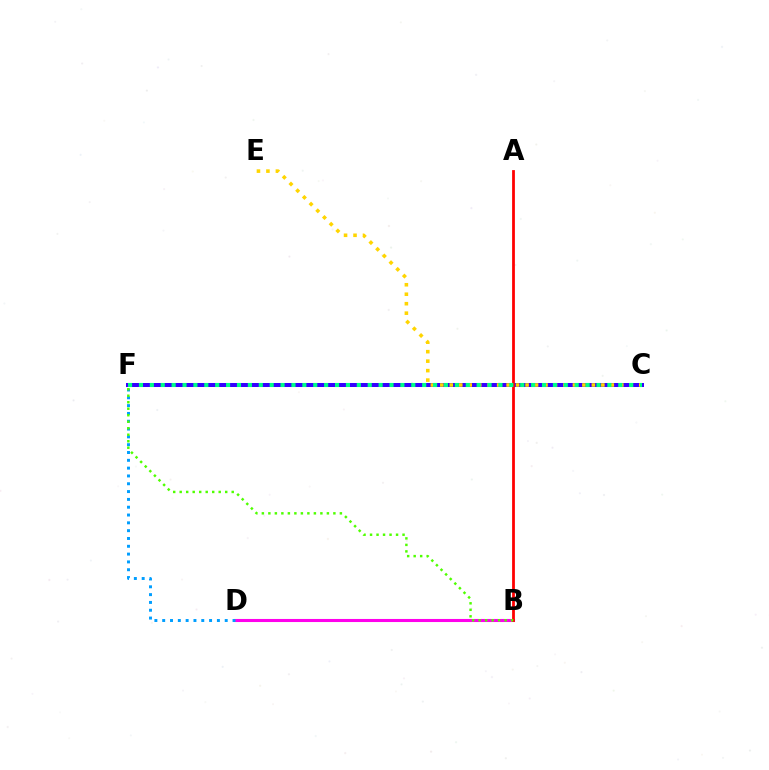{('C', 'F'): [{'color': '#3700ff', 'line_style': 'solid', 'thickness': 2.87}, {'color': '#00ff86', 'line_style': 'dotted', 'thickness': 2.96}], ('B', 'D'): [{'color': '#ff00ed', 'line_style': 'solid', 'thickness': 2.22}], ('D', 'F'): [{'color': '#009eff', 'line_style': 'dotted', 'thickness': 2.12}], ('A', 'B'): [{'color': '#ff0000', 'line_style': 'solid', 'thickness': 2.0}], ('C', 'E'): [{'color': '#ffd500', 'line_style': 'dotted', 'thickness': 2.57}], ('B', 'F'): [{'color': '#4fff00', 'line_style': 'dotted', 'thickness': 1.77}]}